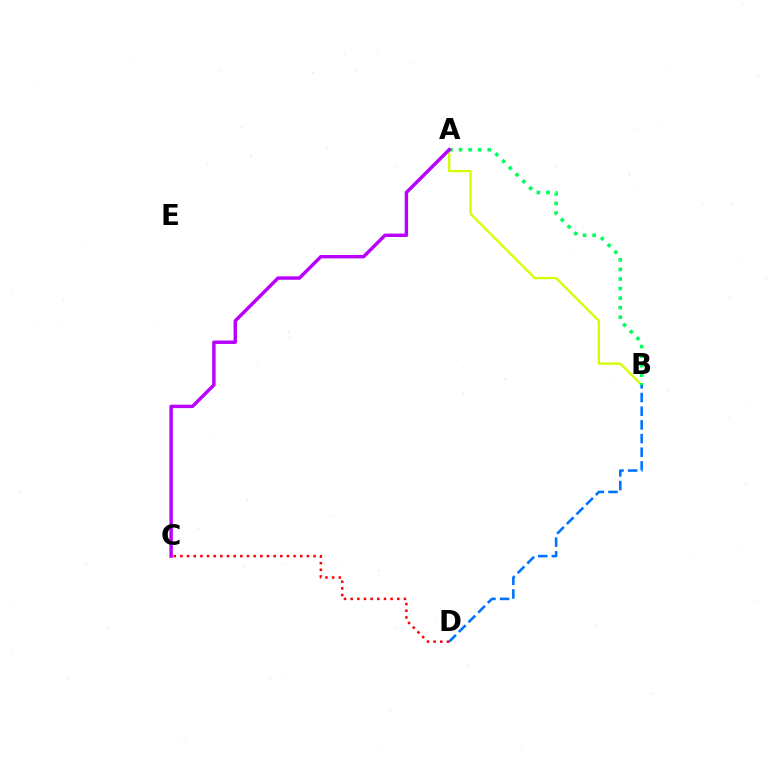{('A', 'B'): [{'color': '#d1ff00', 'line_style': 'solid', 'thickness': 1.65}, {'color': '#00ff5c', 'line_style': 'dotted', 'thickness': 2.6}], ('C', 'D'): [{'color': '#ff0000', 'line_style': 'dotted', 'thickness': 1.81}], ('B', 'D'): [{'color': '#0074ff', 'line_style': 'dashed', 'thickness': 1.86}], ('A', 'C'): [{'color': '#b900ff', 'line_style': 'solid', 'thickness': 2.47}]}